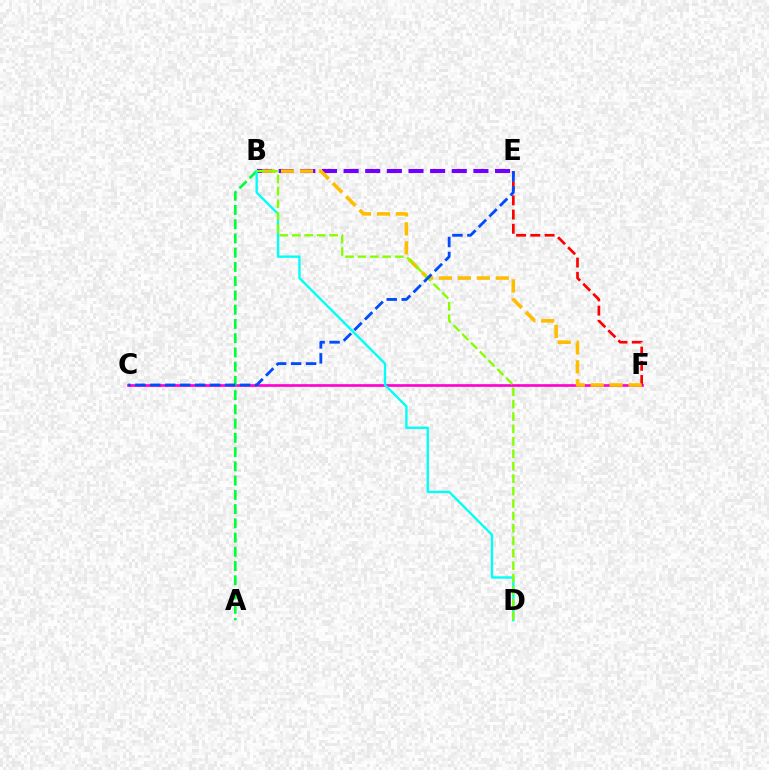{('C', 'F'): [{'color': '#ff00cf', 'line_style': 'solid', 'thickness': 1.91}], ('B', 'E'): [{'color': '#7200ff', 'line_style': 'dashed', 'thickness': 2.94}], ('A', 'B'): [{'color': '#00ff39', 'line_style': 'dashed', 'thickness': 1.93}], ('E', 'F'): [{'color': '#ff0000', 'line_style': 'dashed', 'thickness': 1.93}], ('B', 'D'): [{'color': '#00fff6', 'line_style': 'solid', 'thickness': 1.7}, {'color': '#84ff00', 'line_style': 'dashed', 'thickness': 1.69}], ('B', 'F'): [{'color': '#ffbd00', 'line_style': 'dashed', 'thickness': 2.57}], ('C', 'E'): [{'color': '#004bff', 'line_style': 'dashed', 'thickness': 2.03}]}